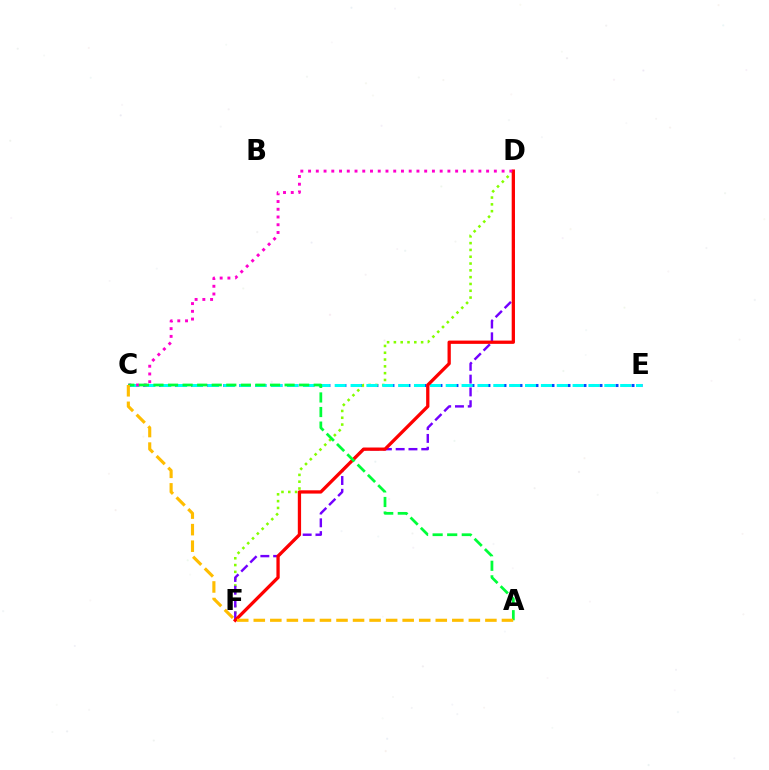{('C', 'E'): [{'color': '#004bff', 'line_style': 'dotted', 'thickness': 2.17}, {'color': '#00fff6', 'line_style': 'dashed', 'thickness': 2.15}], ('D', 'F'): [{'color': '#84ff00', 'line_style': 'dotted', 'thickness': 1.85}, {'color': '#7200ff', 'line_style': 'dashed', 'thickness': 1.74}, {'color': '#ff0000', 'line_style': 'solid', 'thickness': 2.36}], ('C', 'D'): [{'color': '#ff00cf', 'line_style': 'dotted', 'thickness': 2.1}], ('A', 'C'): [{'color': '#00ff39', 'line_style': 'dashed', 'thickness': 1.98}, {'color': '#ffbd00', 'line_style': 'dashed', 'thickness': 2.25}]}